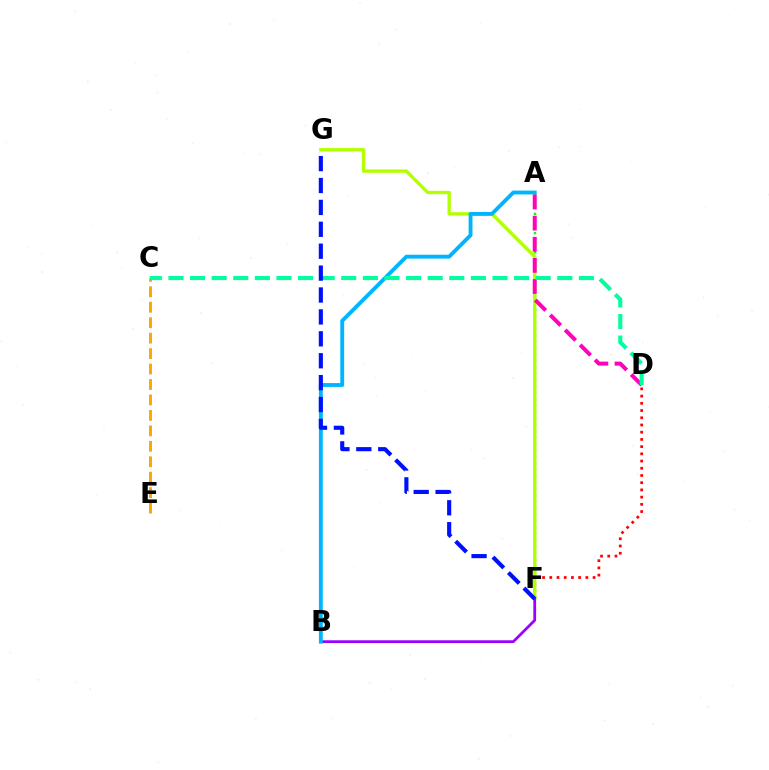{('A', 'F'): [{'color': '#08ff00', 'line_style': 'dotted', 'thickness': 1.74}], ('D', 'F'): [{'color': '#ff0000', 'line_style': 'dotted', 'thickness': 1.96}], ('F', 'G'): [{'color': '#b3ff00', 'line_style': 'solid', 'thickness': 2.41}, {'color': '#0010ff', 'line_style': 'dashed', 'thickness': 2.98}], ('B', 'F'): [{'color': '#9b00ff', 'line_style': 'solid', 'thickness': 1.99}], ('A', 'B'): [{'color': '#00b5ff', 'line_style': 'solid', 'thickness': 2.78}], ('C', 'E'): [{'color': '#ffa500', 'line_style': 'dashed', 'thickness': 2.1}], ('A', 'D'): [{'color': '#ff00bd', 'line_style': 'dashed', 'thickness': 2.87}], ('C', 'D'): [{'color': '#00ff9d', 'line_style': 'dashed', 'thickness': 2.93}]}